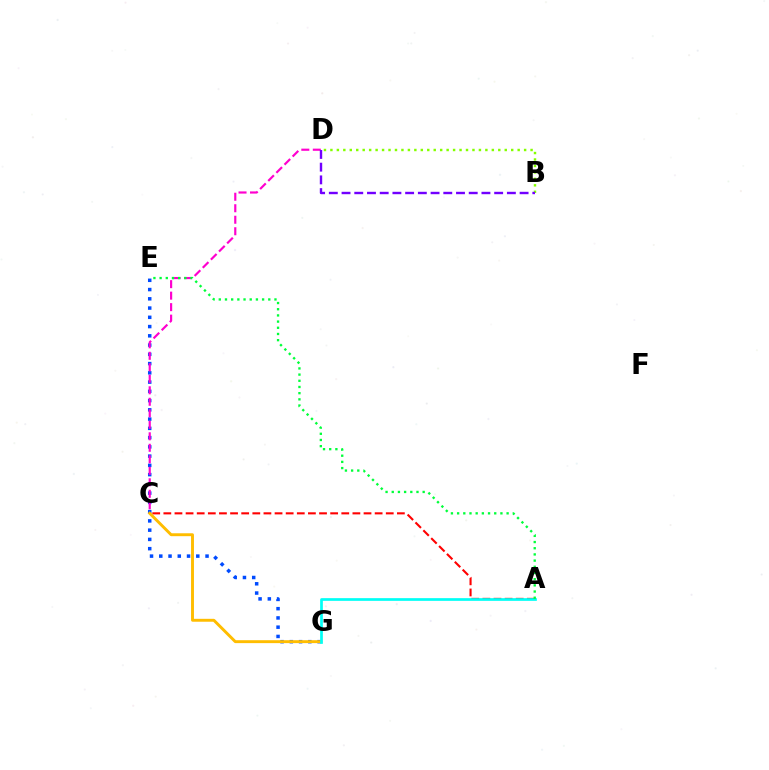{('B', 'D'): [{'color': '#84ff00', 'line_style': 'dotted', 'thickness': 1.75}, {'color': '#7200ff', 'line_style': 'dashed', 'thickness': 1.73}], ('E', 'G'): [{'color': '#004bff', 'line_style': 'dotted', 'thickness': 2.51}], ('C', 'D'): [{'color': '#ff00cf', 'line_style': 'dashed', 'thickness': 1.56}], ('A', 'C'): [{'color': '#ff0000', 'line_style': 'dashed', 'thickness': 1.51}], ('C', 'G'): [{'color': '#ffbd00', 'line_style': 'solid', 'thickness': 2.1}], ('A', 'G'): [{'color': '#00fff6', 'line_style': 'solid', 'thickness': 1.95}], ('A', 'E'): [{'color': '#00ff39', 'line_style': 'dotted', 'thickness': 1.68}]}